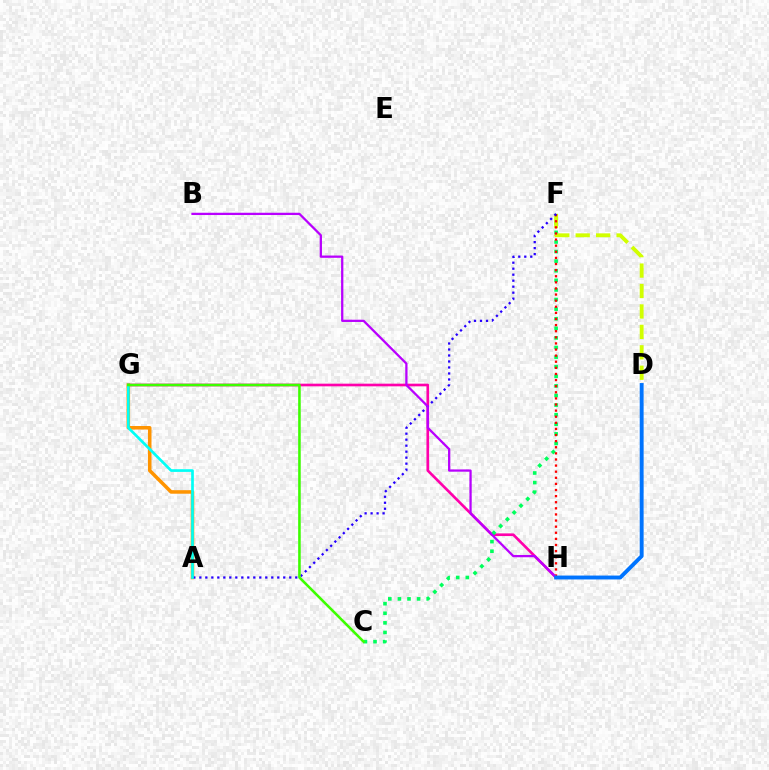{('G', 'H'): [{'color': '#ff00ac', 'line_style': 'solid', 'thickness': 1.92}], ('C', 'F'): [{'color': '#00ff5c', 'line_style': 'dotted', 'thickness': 2.61}], ('D', 'F'): [{'color': '#d1ff00', 'line_style': 'dashed', 'thickness': 2.78}], ('A', 'G'): [{'color': '#ff9400', 'line_style': 'solid', 'thickness': 2.55}, {'color': '#00fff6', 'line_style': 'solid', 'thickness': 1.94}], ('F', 'H'): [{'color': '#ff0000', 'line_style': 'dotted', 'thickness': 1.66}], ('A', 'F'): [{'color': '#2500ff', 'line_style': 'dotted', 'thickness': 1.63}], ('B', 'H'): [{'color': '#b900ff', 'line_style': 'solid', 'thickness': 1.63}], ('C', 'G'): [{'color': '#3dff00', 'line_style': 'solid', 'thickness': 1.85}], ('D', 'H'): [{'color': '#0074ff', 'line_style': 'solid', 'thickness': 2.8}]}